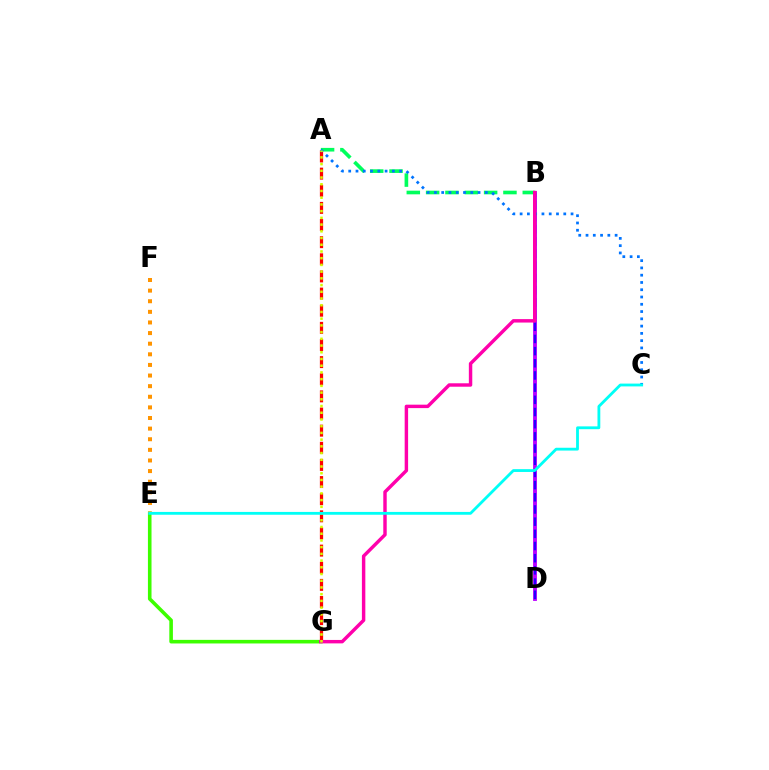{('B', 'D'): [{'color': '#b900ff', 'line_style': 'solid', 'thickness': 2.75}, {'color': '#2500ff', 'line_style': 'dashed', 'thickness': 1.65}], ('A', 'B'): [{'color': '#00ff5c', 'line_style': 'dashed', 'thickness': 2.63}], ('E', 'G'): [{'color': '#3dff00', 'line_style': 'solid', 'thickness': 2.59}], ('A', 'G'): [{'color': '#ff0000', 'line_style': 'dashed', 'thickness': 2.33}, {'color': '#d1ff00', 'line_style': 'dotted', 'thickness': 1.83}], ('A', 'C'): [{'color': '#0074ff', 'line_style': 'dotted', 'thickness': 1.98}], ('B', 'G'): [{'color': '#ff00ac', 'line_style': 'solid', 'thickness': 2.47}], ('E', 'F'): [{'color': '#ff9400', 'line_style': 'dotted', 'thickness': 2.88}], ('C', 'E'): [{'color': '#00fff6', 'line_style': 'solid', 'thickness': 2.03}]}